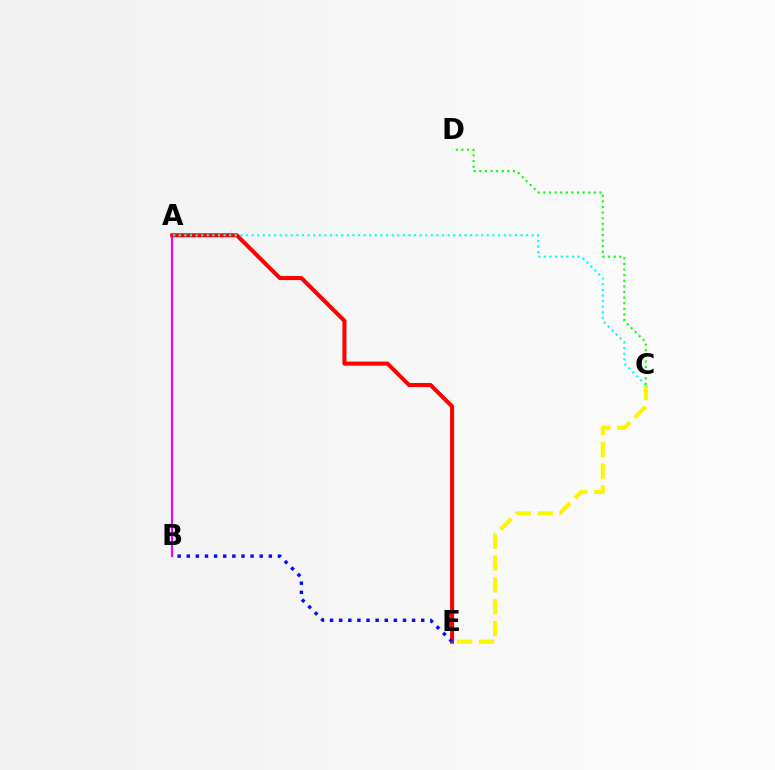{('C', 'D'): [{'color': '#08ff00', 'line_style': 'dotted', 'thickness': 1.52}], ('A', 'B'): [{'color': '#ee00ff', 'line_style': 'solid', 'thickness': 1.51}], ('A', 'E'): [{'color': '#ff0000', 'line_style': 'solid', 'thickness': 2.91}], ('A', 'C'): [{'color': '#00fff6', 'line_style': 'dotted', 'thickness': 1.52}], ('B', 'E'): [{'color': '#0010ff', 'line_style': 'dotted', 'thickness': 2.48}], ('C', 'E'): [{'color': '#fcf500', 'line_style': 'dashed', 'thickness': 2.96}]}